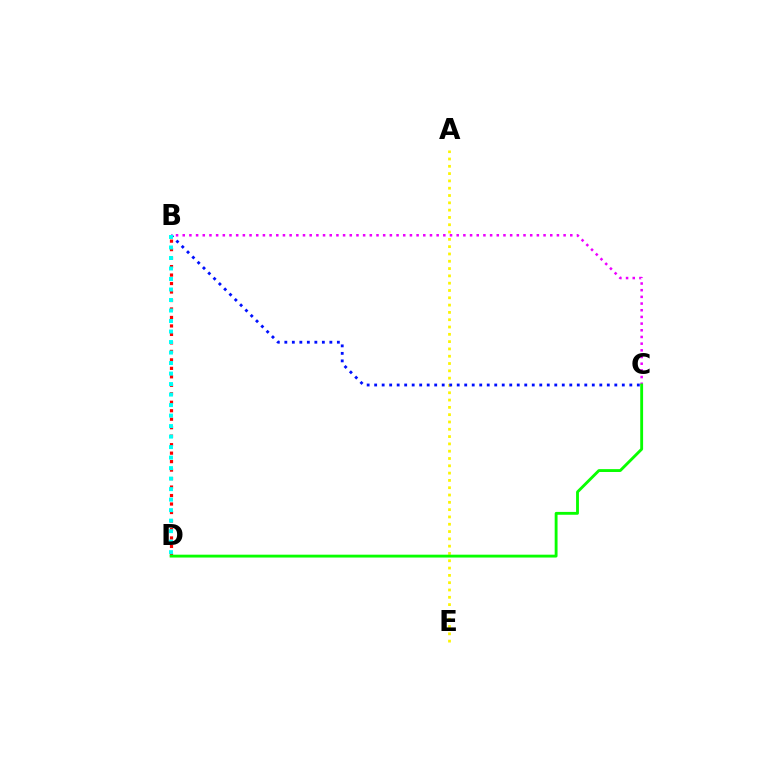{('B', 'C'): [{'color': '#ee00ff', 'line_style': 'dotted', 'thickness': 1.82}, {'color': '#0010ff', 'line_style': 'dotted', 'thickness': 2.04}], ('B', 'D'): [{'color': '#ff0000', 'line_style': 'dotted', 'thickness': 2.3}, {'color': '#00fff6', 'line_style': 'dotted', 'thickness': 2.85}], ('A', 'E'): [{'color': '#fcf500', 'line_style': 'dotted', 'thickness': 1.98}], ('C', 'D'): [{'color': '#08ff00', 'line_style': 'solid', 'thickness': 2.05}]}